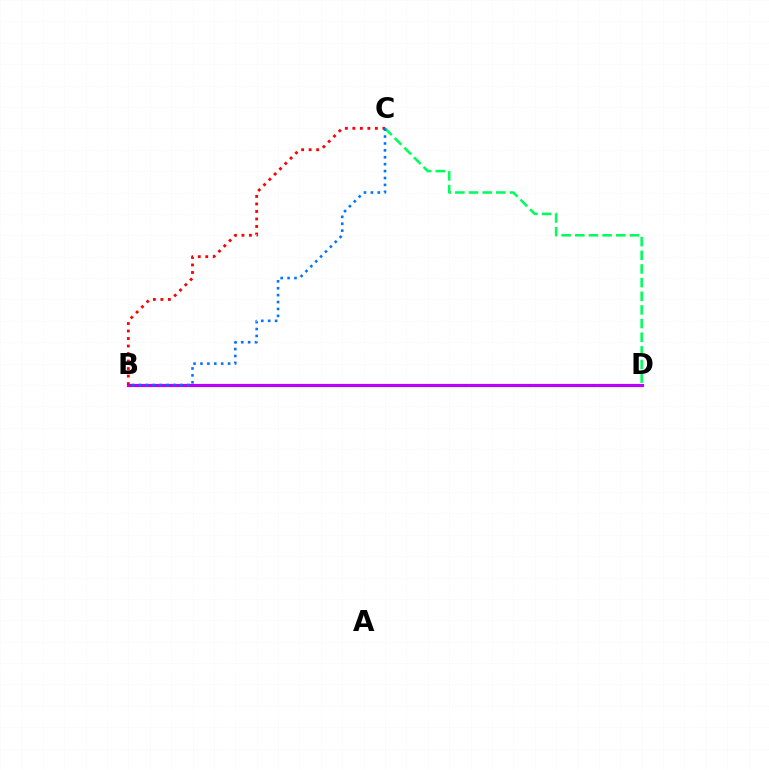{('B', 'D'): [{'color': '#d1ff00', 'line_style': 'solid', 'thickness': 1.9}, {'color': '#b900ff', 'line_style': 'solid', 'thickness': 2.28}], ('C', 'D'): [{'color': '#00ff5c', 'line_style': 'dashed', 'thickness': 1.85}], ('B', 'C'): [{'color': '#ff0000', 'line_style': 'dotted', 'thickness': 2.04}, {'color': '#0074ff', 'line_style': 'dotted', 'thickness': 1.88}]}